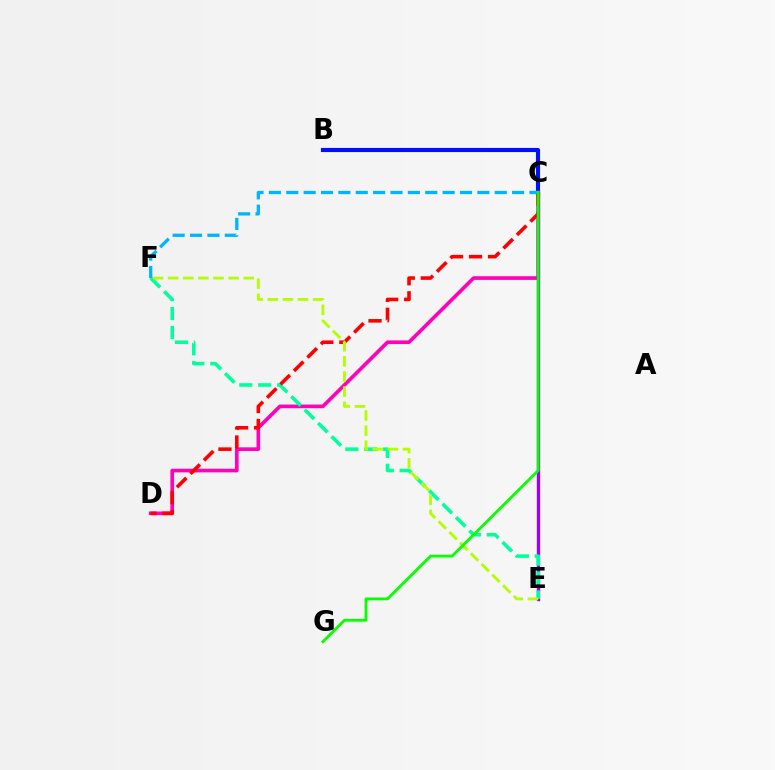{('B', 'C'): [{'color': '#0010ff', 'line_style': 'solid', 'thickness': 2.97}], ('C', 'D'): [{'color': '#ff00bd', 'line_style': 'solid', 'thickness': 2.63}, {'color': '#ff0000', 'line_style': 'dashed', 'thickness': 2.58}], ('C', 'E'): [{'color': '#ffa500', 'line_style': 'dotted', 'thickness': 2.18}, {'color': '#9b00ff', 'line_style': 'solid', 'thickness': 2.41}], ('E', 'F'): [{'color': '#00ff9d', 'line_style': 'dashed', 'thickness': 2.57}, {'color': '#b3ff00', 'line_style': 'dashed', 'thickness': 2.06}], ('C', 'F'): [{'color': '#00b5ff', 'line_style': 'dashed', 'thickness': 2.36}], ('C', 'G'): [{'color': '#08ff00', 'line_style': 'solid', 'thickness': 2.03}]}